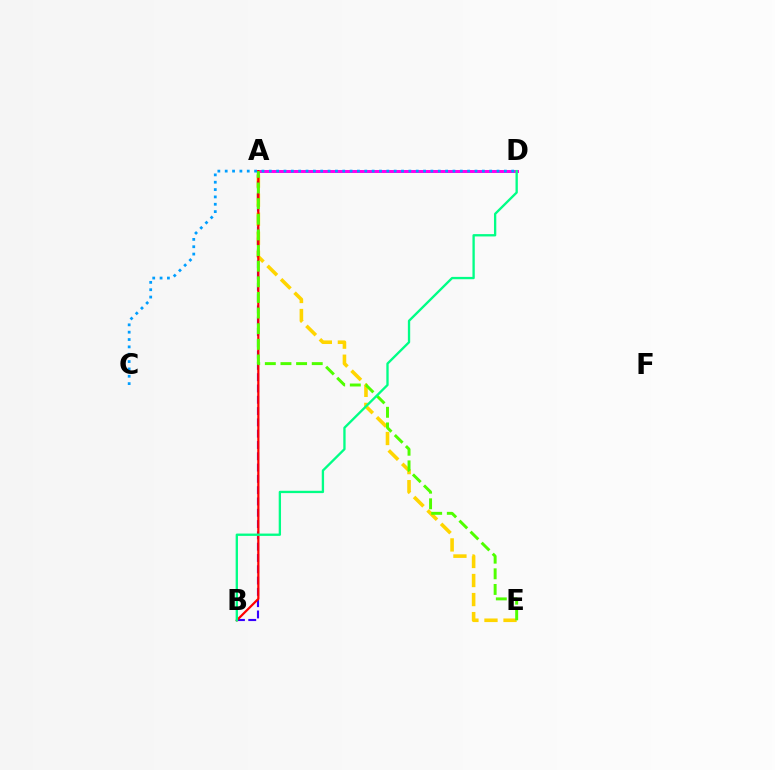{('A', 'E'): [{'color': '#ffd500', 'line_style': 'dashed', 'thickness': 2.59}, {'color': '#4fff00', 'line_style': 'dashed', 'thickness': 2.12}], ('A', 'D'): [{'color': '#ff00ed', 'line_style': 'solid', 'thickness': 2.15}], ('A', 'B'): [{'color': '#3700ff', 'line_style': 'dashed', 'thickness': 1.54}, {'color': '#ff0000', 'line_style': 'solid', 'thickness': 1.6}], ('B', 'D'): [{'color': '#00ff86', 'line_style': 'solid', 'thickness': 1.67}], ('C', 'D'): [{'color': '#009eff', 'line_style': 'dotted', 'thickness': 2.0}]}